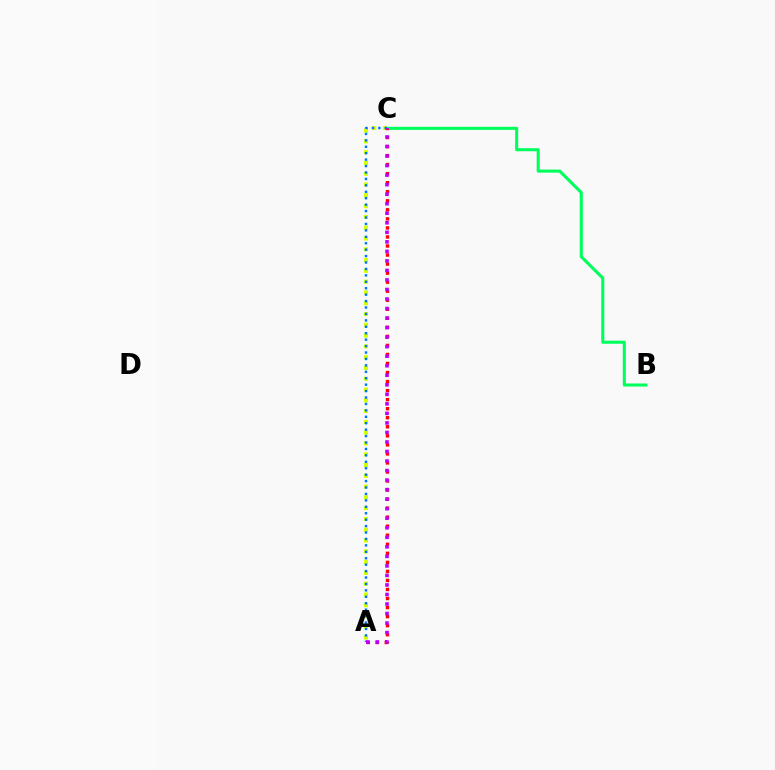{('A', 'C'): [{'color': '#d1ff00', 'line_style': 'dotted', 'thickness': 2.93}, {'color': '#ff0000', 'line_style': 'dotted', 'thickness': 2.46}, {'color': '#0074ff', 'line_style': 'dotted', 'thickness': 1.75}, {'color': '#b900ff', 'line_style': 'dotted', 'thickness': 2.59}], ('B', 'C'): [{'color': '#00ff5c', 'line_style': 'solid', 'thickness': 2.21}]}